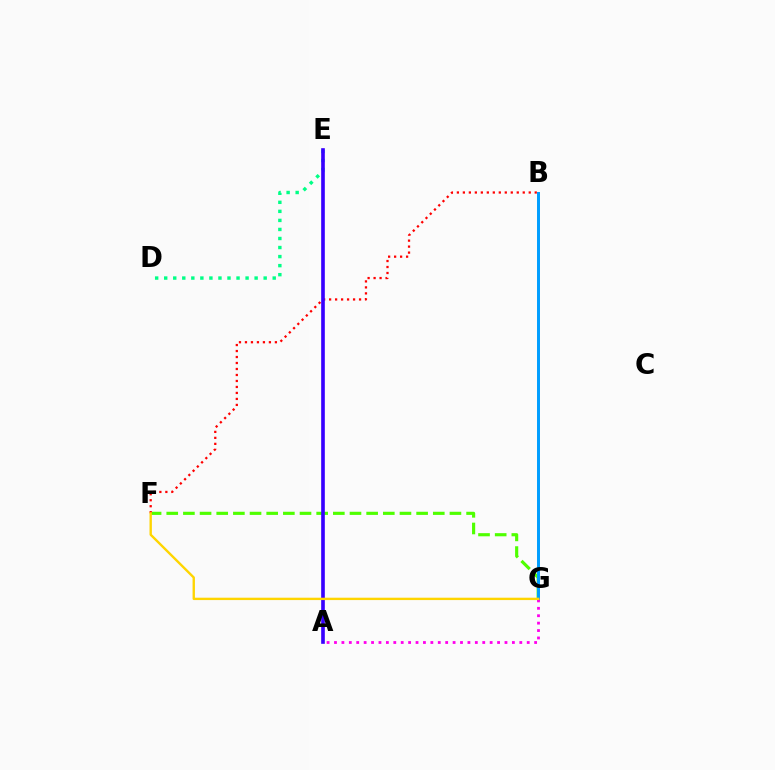{('F', 'G'): [{'color': '#4fff00', 'line_style': 'dashed', 'thickness': 2.26}, {'color': '#ffd500', 'line_style': 'solid', 'thickness': 1.71}], ('B', 'F'): [{'color': '#ff0000', 'line_style': 'dotted', 'thickness': 1.63}], ('D', 'E'): [{'color': '#00ff86', 'line_style': 'dotted', 'thickness': 2.46}], ('B', 'G'): [{'color': '#009eff', 'line_style': 'solid', 'thickness': 2.14}], ('A', 'G'): [{'color': '#ff00ed', 'line_style': 'dotted', 'thickness': 2.01}], ('A', 'E'): [{'color': '#3700ff', 'line_style': 'solid', 'thickness': 2.62}]}